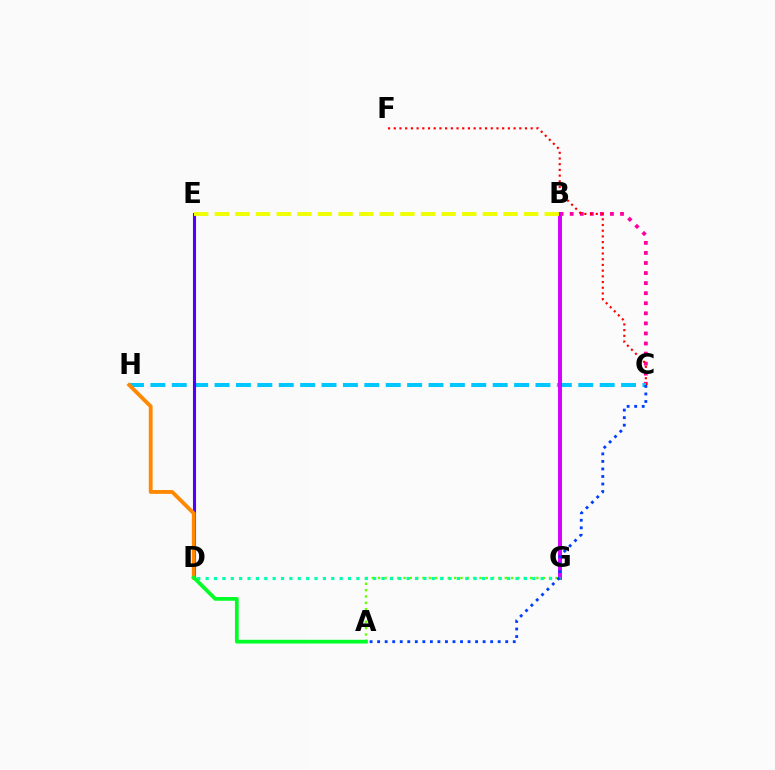{('B', 'C'): [{'color': '#ff00a0', 'line_style': 'dotted', 'thickness': 2.73}], ('C', 'F'): [{'color': '#ff0000', 'line_style': 'dotted', 'thickness': 1.55}], ('C', 'H'): [{'color': '#00c7ff', 'line_style': 'dashed', 'thickness': 2.91}], ('A', 'G'): [{'color': '#66ff00', 'line_style': 'dotted', 'thickness': 1.72}], ('B', 'G'): [{'color': '#d600ff', 'line_style': 'solid', 'thickness': 2.84}], ('D', 'G'): [{'color': '#00ffaf', 'line_style': 'dotted', 'thickness': 2.28}], ('D', 'E'): [{'color': '#4f00ff', 'line_style': 'solid', 'thickness': 2.23}], ('D', 'H'): [{'color': '#ff8800', 'line_style': 'solid', 'thickness': 2.76}], ('A', 'D'): [{'color': '#00ff27', 'line_style': 'solid', 'thickness': 2.68}], ('A', 'C'): [{'color': '#003fff', 'line_style': 'dotted', 'thickness': 2.05}], ('B', 'E'): [{'color': '#eeff00', 'line_style': 'dashed', 'thickness': 2.8}]}